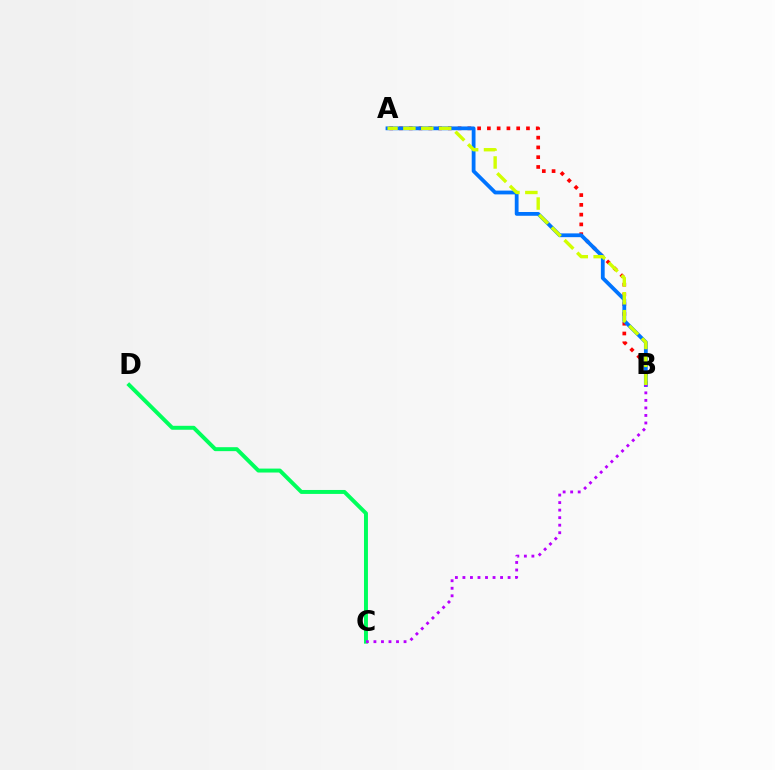{('A', 'B'): [{'color': '#ff0000', 'line_style': 'dotted', 'thickness': 2.65}, {'color': '#0074ff', 'line_style': 'solid', 'thickness': 2.73}, {'color': '#d1ff00', 'line_style': 'dashed', 'thickness': 2.43}], ('C', 'D'): [{'color': '#00ff5c', 'line_style': 'solid', 'thickness': 2.84}], ('B', 'C'): [{'color': '#b900ff', 'line_style': 'dotted', 'thickness': 2.05}]}